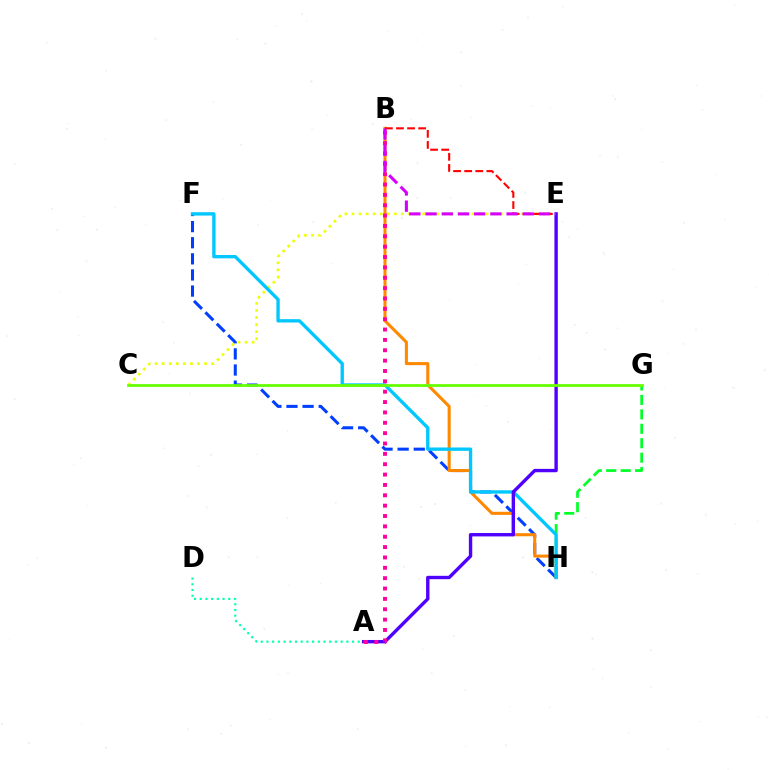{('F', 'H'): [{'color': '#003fff', 'line_style': 'dashed', 'thickness': 2.19}, {'color': '#00c7ff', 'line_style': 'solid', 'thickness': 2.41}], ('B', 'H'): [{'color': '#ff8800', 'line_style': 'solid', 'thickness': 2.2}], ('G', 'H'): [{'color': '#00ff27', 'line_style': 'dashed', 'thickness': 1.96}], ('C', 'E'): [{'color': '#eeff00', 'line_style': 'dotted', 'thickness': 1.92}], ('B', 'E'): [{'color': '#ff0000', 'line_style': 'dashed', 'thickness': 1.51}, {'color': '#d600ff', 'line_style': 'dashed', 'thickness': 2.2}], ('A', 'E'): [{'color': '#4f00ff', 'line_style': 'solid', 'thickness': 2.43}], ('A', 'B'): [{'color': '#ff00a0', 'line_style': 'dotted', 'thickness': 2.81}], ('C', 'G'): [{'color': '#66ff00', 'line_style': 'solid', 'thickness': 1.99}], ('A', 'D'): [{'color': '#00ffaf', 'line_style': 'dotted', 'thickness': 1.55}]}